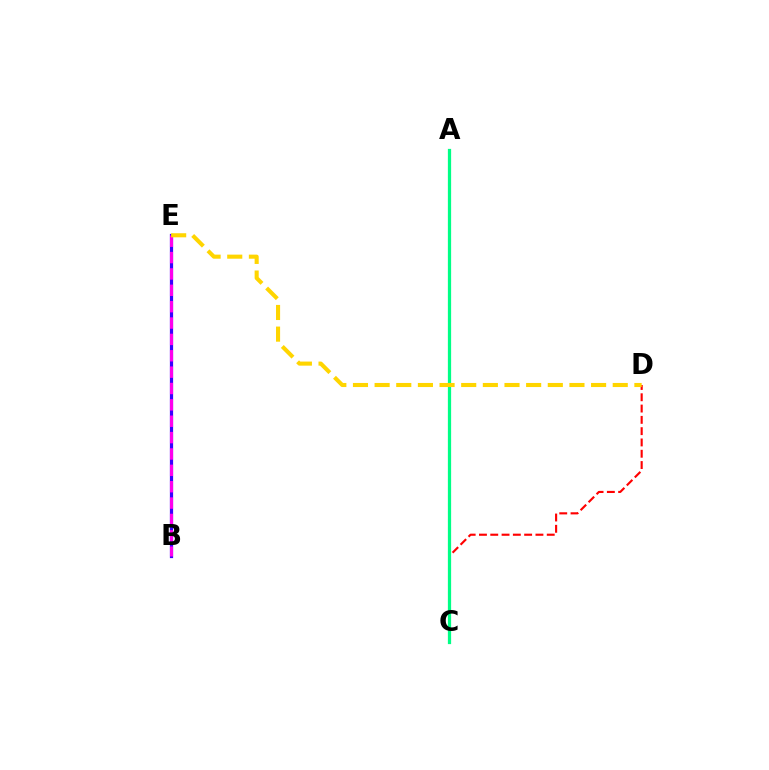{('B', 'E'): [{'color': '#009eff', 'line_style': 'dashed', 'thickness': 2.12}, {'color': '#3700ff', 'line_style': 'solid', 'thickness': 2.32}, {'color': '#ff00ed', 'line_style': 'dashed', 'thickness': 2.22}], ('A', 'C'): [{'color': '#4fff00', 'line_style': 'dotted', 'thickness': 2.18}, {'color': '#00ff86', 'line_style': 'solid', 'thickness': 2.33}], ('C', 'D'): [{'color': '#ff0000', 'line_style': 'dashed', 'thickness': 1.53}], ('D', 'E'): [{'color': '#ffd500', 'line_style': 'dashed', 'thickness': 2.94}]}